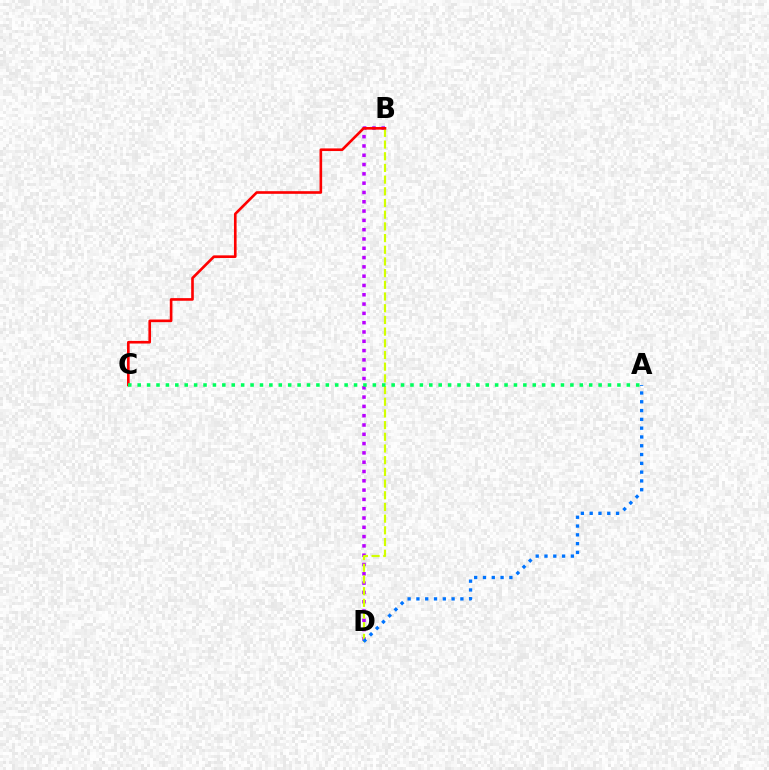{('B', 'D'): [{'color': '#b900ff', 'line_style': 'dotted', 'thickness': 2.53}, {'color': '#d1ff00', 'line_style': 'dashed', 'thickness': 1.59}], ('B', 'C'): [{'color': '#ff0000', 'line_style': 'solid', 'thickness': 1.9}], ('A', 'D'): [{'color': '#0074ff', 'line_style': 'dotted', 'thickness': 2.39}], ('A', 'C'): [{'color': '#00ff5c', 'line_style': 'dotted', 'thickness': 2.56}]}